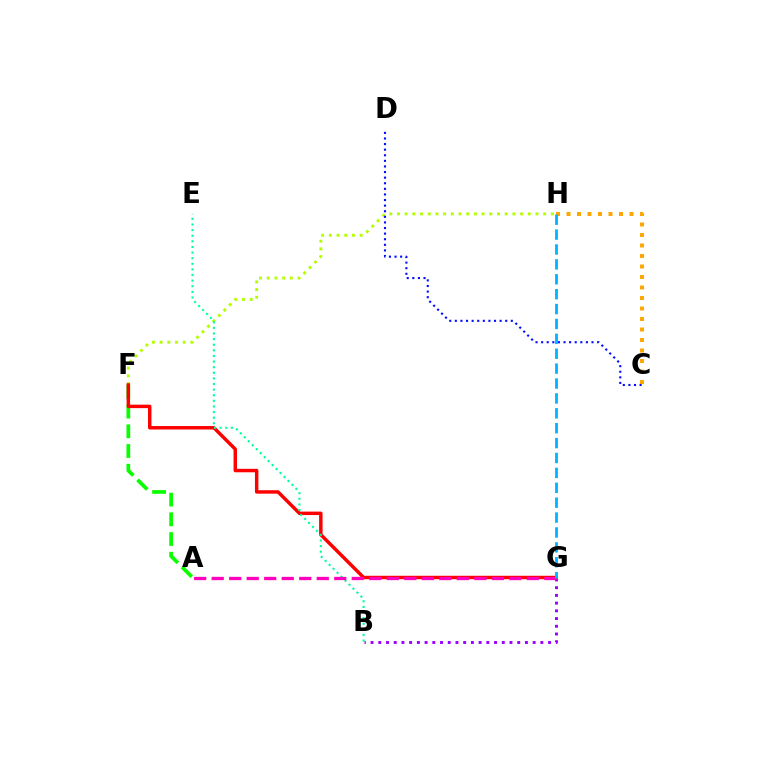{('C', 'H'): [{'color': '#ffa500', 'line_style': 'dotted', 'thickness': 2.85}], ('F', 'H'): [{'color': '#b3ff00', 'line_style': 'dotted', 'thickness': 2.09}], ('A', 'F'): [{'color': '#08ff00', 'line_style': 'dashed', 'thickness': 2.68}], ('B', 'G'): [{'color': '#9b00ff', 'line_style': 'dotted', 'thickness': 2.1}], ('C', 'D'): [{'color': '#0010ff', 'line_style': 'dotted', 'thickness': 1.52}], ('F', 'G'): [{'color': '#ff0000', 'line_style': 'solid', 'thickness': 2.49}], ('B', 'E'): [{'color': '#00ff9d', 'line_style': 'dotted', 'thickness': 1.52}], ('A', 'G'): [{'color': '#ff00bd', 'line_style': 'dashed', 'thickness': 2.38}], ('G', 'H'): [{'color': '#00b5ff', 'line_style': 'dashed', 'thickness': 2.02}]}